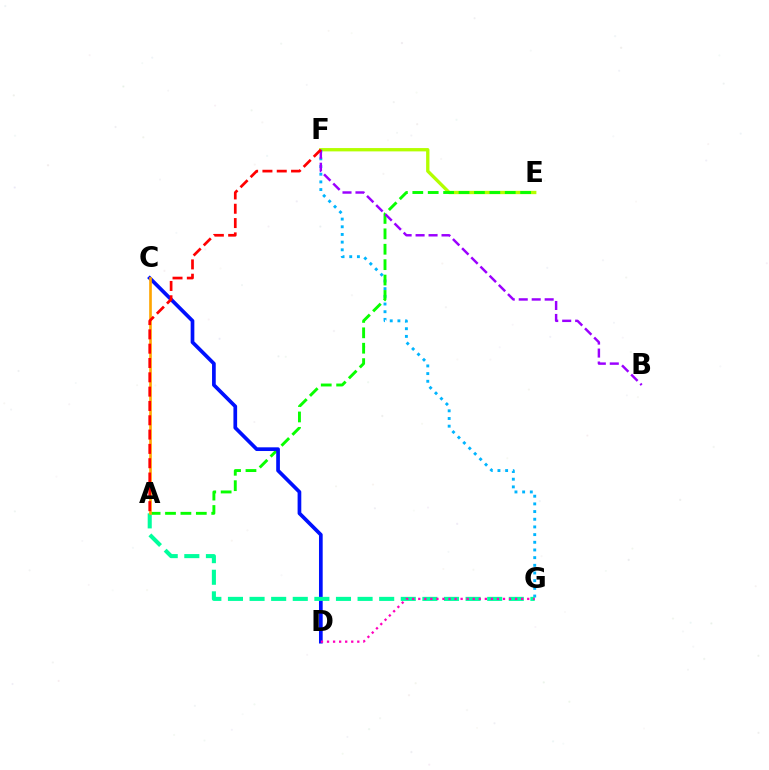{('E', 'F'): [{'color': '#b3ff00', 'line_style': 'solid', 'thickness': 2.39}], ('F', 'G'): [{'color': '#00b5ff', 'line_style': 'dotted', 'thickness': 2.09}], ('A', 'E'): [{'color': '#08ff00', 'line_style': 'dashed', 'thickness': 2.09}], ('B', 'F'): [{'color': '#9b00ff', 'line_style': 'dashed', 'thickness': 1.76}], ('C', 'D'): [{'color': '#0010ff', 'line_style': 'solid', 'thickness': 2.66}], ('A', 'G'): [{'color': '#00ff9d', 'line_style': 'dashed', 'thickness': 2.93}], ('A', 'C'): [{'color': '#ffa500', 'line_style': 'solid', 'thickness': 1.91}], ('A', 'F'): [{'color': '#ff0000', 'line_style': 'dashed', 'thickness': 1.94}], ('D', 'G'): [{'color': '#ff00bd', 'line_style': 'dotted', 'thickness': 1.64}]}